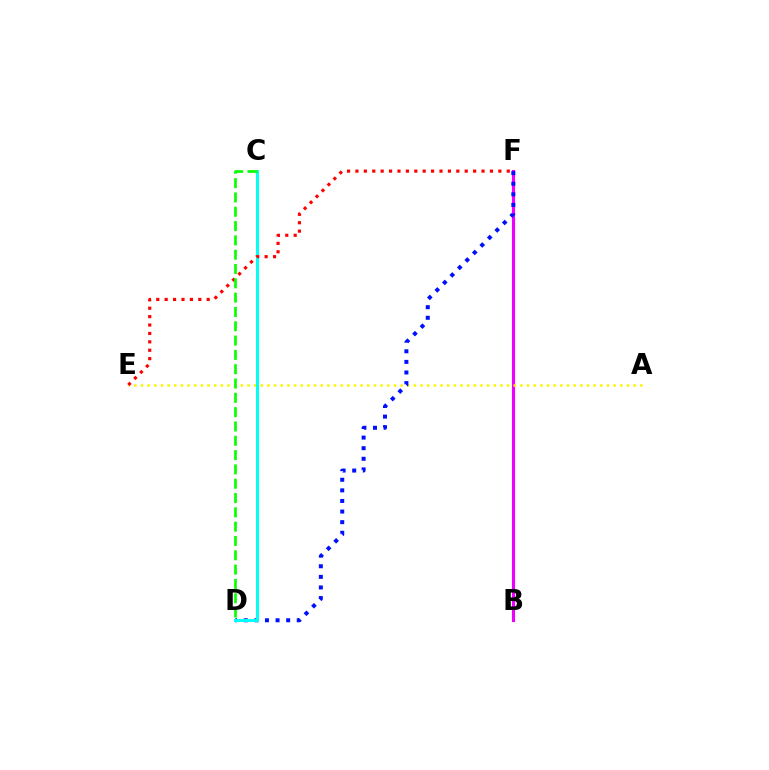{('B', 'F'): [{'color': '#ee00ff', 'line_style': 'solid', 'thickness': 2.24}], ('A', 'E'): [{'color': '#fcf500', 'line_style': 'dotted', 'thickness': 1.81}], ('D', 'F'): [{'color': '#0010ff', 'line_style': 'dotted', 'thickness': 2.88}], ('C', 'D'): [{'color': '#00fff6', 'line_style': 'solid', 'thickness': 2.14}, {'color': '#08ff00', 'line_style': 'dashed', 'thickness': 1.94}], ('E', 'F'): [{'color': '#ff0000', 'line_style': 'dotted', 'thickness': 2.28}]}